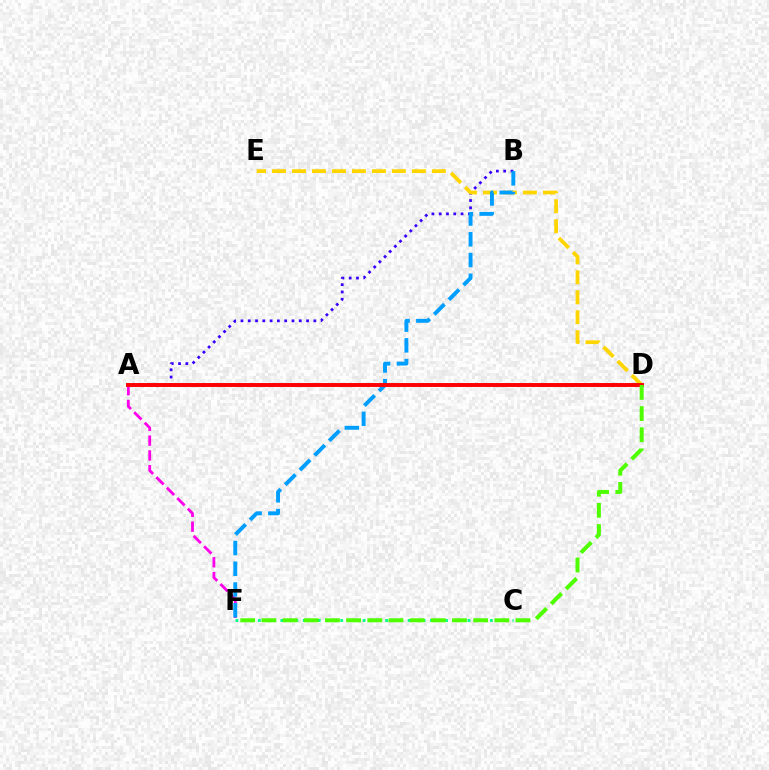{('A', 'B'): [{'color': '#3700ff', 'line_style': 'dotted', 'thickness': 1.98}], ('D', 'E'): [{'color': '#ffd500', 'line_style': 'dashed', 'thickness': 2.71}], ('A', 'F'): [{'color': '#ff00ed', 'line_style': 'dashed', 'thickness': 2.01}], ('C', 'F'): [{'color': '#00ff86', 'line_style': 'dotted', 'thickness': 2.03}], ('B', 'F'): [{'color': '#009eff', 'line_style': 'dashed', 'thickness': 2.82}], ('A', 'D'): [{'color': '#ff0000', 'line_style': 'solid', 'thickness': 2.82}], ('D', 'F'): [{'color': '#4fff00', 'line_style': 'dashed', 'thickness': 2.88}]}